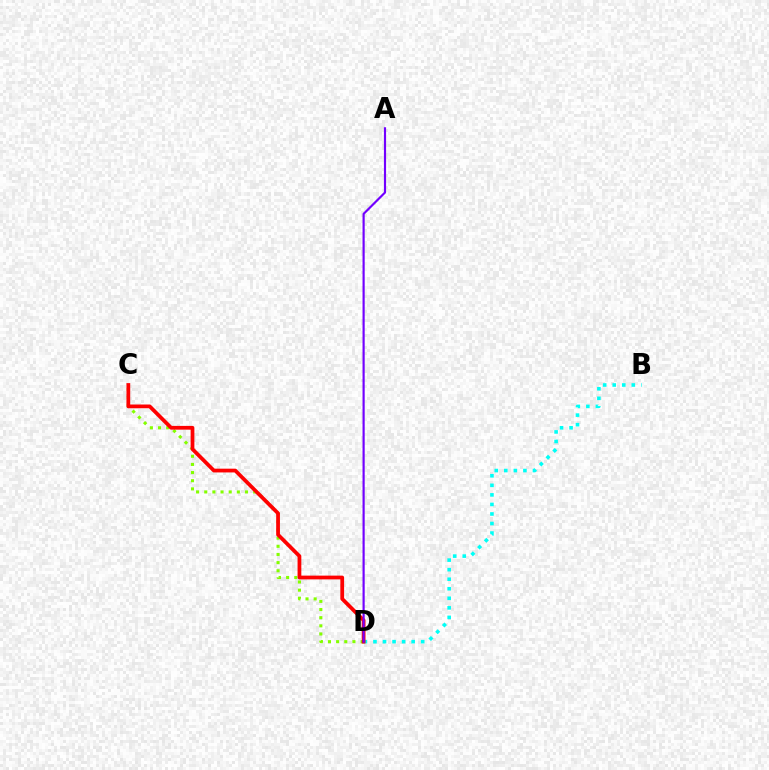{('B', 'D'): [{'color': '#00fff6', 'line_style': 'dotted', 'thickness': 2.59}], ('C', 'D'): [{'color': '#84ff00', 'line_style': 'dotted', 'thickness': 2.22}, {'color': '#ff0000', 'line_style': 'solid', 'thickness': 2.71}], ('A', 'D'): [{'color': '#7200ff', 'line_style': 'solid', 'thickness': 1.56}]}